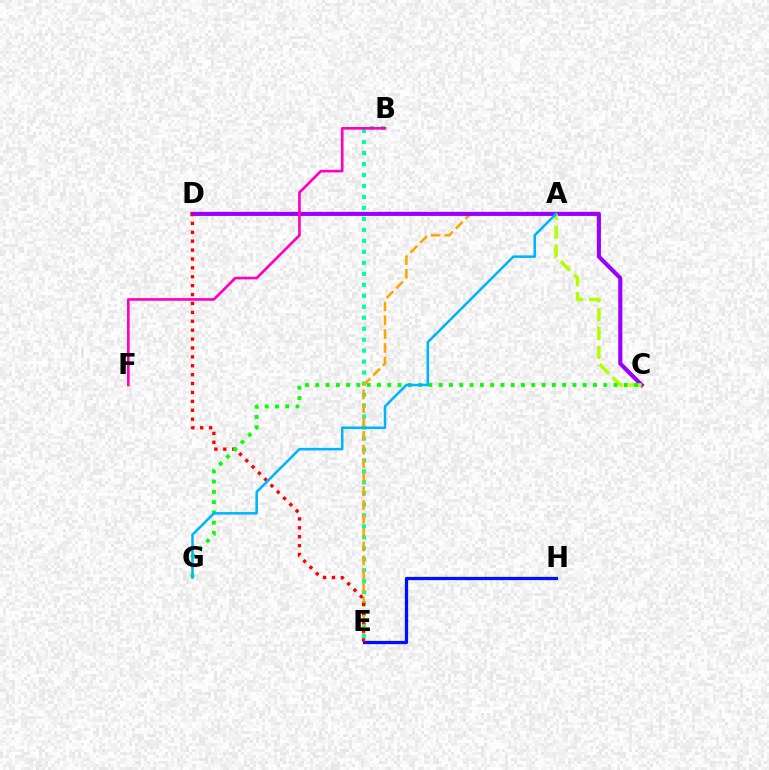{('B', 'E'): [{'color': '#00ff9d', 'line_style': 'dotted', 'thickness': 2.98}], ('E', 'H'): [{'color': '#0010ff', 'line_style': 'solid', 'thickness': 2.35}], ('A', 'E'): [{'color': '#ffa500', 'line_style': 'dashed', 'thickness': 1.88}], ('C', 'D'): [{'color': '#9b00ff', 'line_style': 'solid', 'thickness': 2.95}], ('B', 'F'): [{'color': '#ff00bd', 'line_style': 'solid', 'thickness': 1.91}], ('D', 'E'): [{'color': '#ff0000', 'line_style': 'dotted', 'thickness': 2.42}], ('A', 'C'): [{'color': '#b3ff00', 'line_style': 'dashed', 'thickness': 2.55}], ('C', 'G'): [{'color': '#08ff00', 'line_style': 'dotted', 'thickness': 2.79}], ('A', 'G'): [{'color': '#00b5ff', 'line_style': 'solid', 'thickness': 1.84}]}